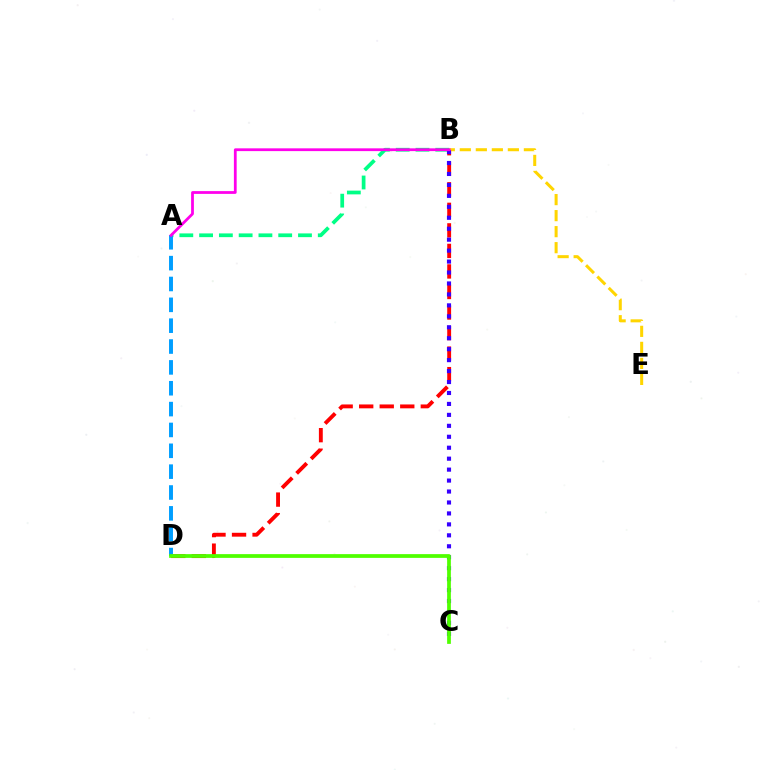{('B', 'D'): [{'color': '#ff0000', 'line_style': 'dashed', 'thickness': 2.79}], ('A', 'B'): [{'color': '#00ff86', 'line_style': 'dashed', 'thickness': 2.69}, {'color': '#ff00ed', 'line_style': 'solid', 'thickness': 2.0}], ('B', 'E'): [{'color': '#ffd500', 'line_style': 'dashed', 'thickness': 2.18}], ('B', 'C'): [{'color': '#3700ff', 'line_style': 'dotted', 'thickness': 2.98}], ('A', 'D'): [{'color': '#009eff', 'line_style': 'dashed', 'thickness': 2.83}], ('C', 'D'): [{'color': '#4fff00', 'line_style': 'solid', 'thickness': 2.7}]}